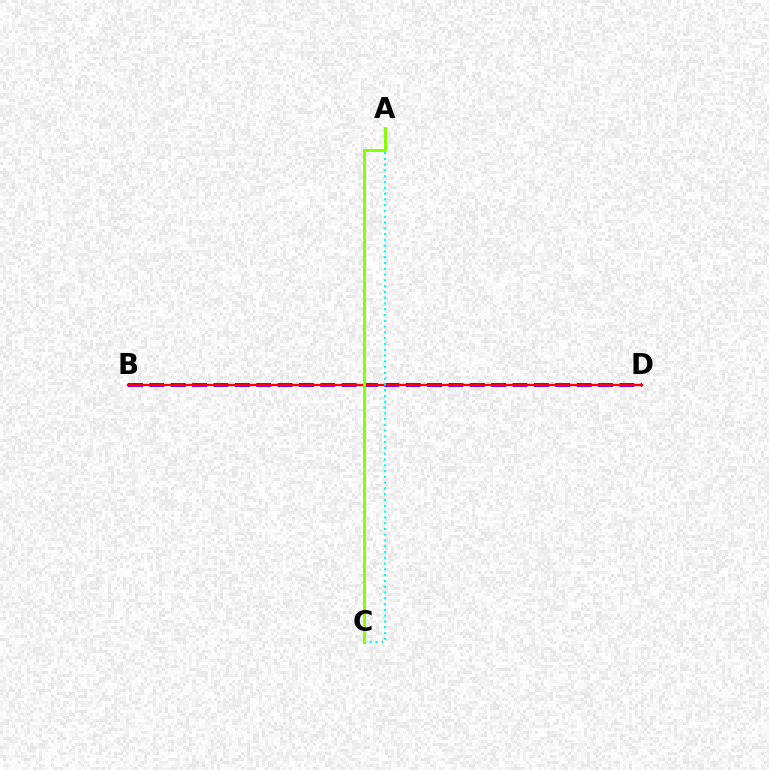{('B', 'D'): [{'color': '#7200ff', 'line_style': 'dashed', 'thickness': 2.9}, {'color': '#ff0000', 'line_style': 'solid', 'thickness': 1.64}], ('A', 'C'): [{'color': '#00fff6', 'line_style': 'dotted', 'thickness': 1.57}, {'color': '#84ff00', 'line_style': 'solid', 'thickness': 2.08}]}